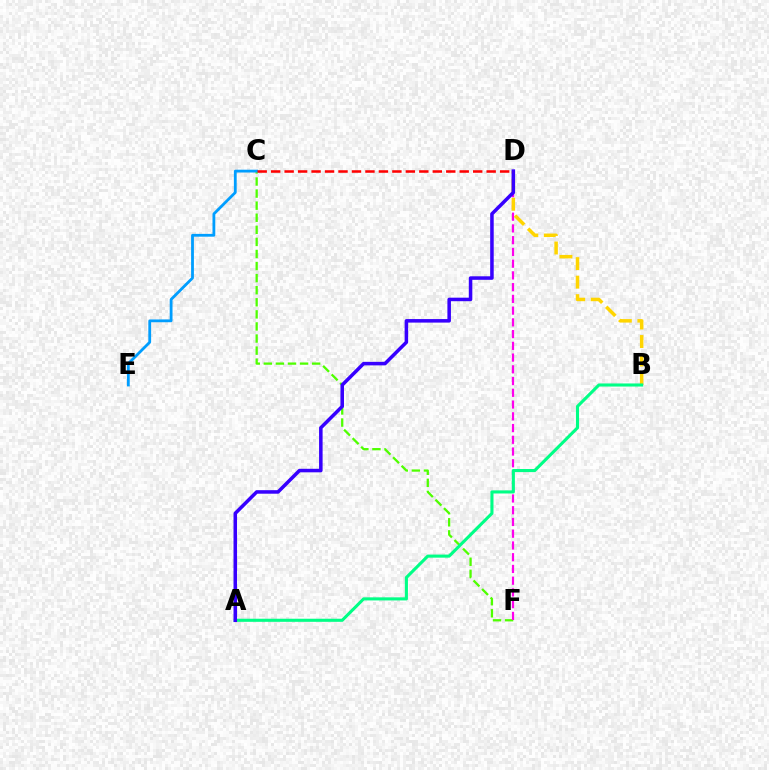{('C', 'F'): [{'color': '#4fff00', 'line_style': 'dashed', 'thickness': 1.64}], ('D', 'F'): [{'color': '#ff00ed', 'line_style': 'dashed', 'thickness': 1.6}], ('C', 'E'): [{'color': '#009eff', 'line_style': 'solid', 'thickness': 2.02}], ('B', 'D'): [{'color': '#ffd500', 'line_style': 'dashed', 'thickness': 2.51}], ('A', 'B'): [{'color': '#00ff86', 'line_style': 'solid', 'thickness': 2.22}], ('A', 'D'): [{'color': '#3700ff', 'line_style': 'solid', 'thickness': 2.54}], ('C', 'D'): [{'color': '#ff0000', 'line_style': 'dashed', 'thickness': 1.83}]}